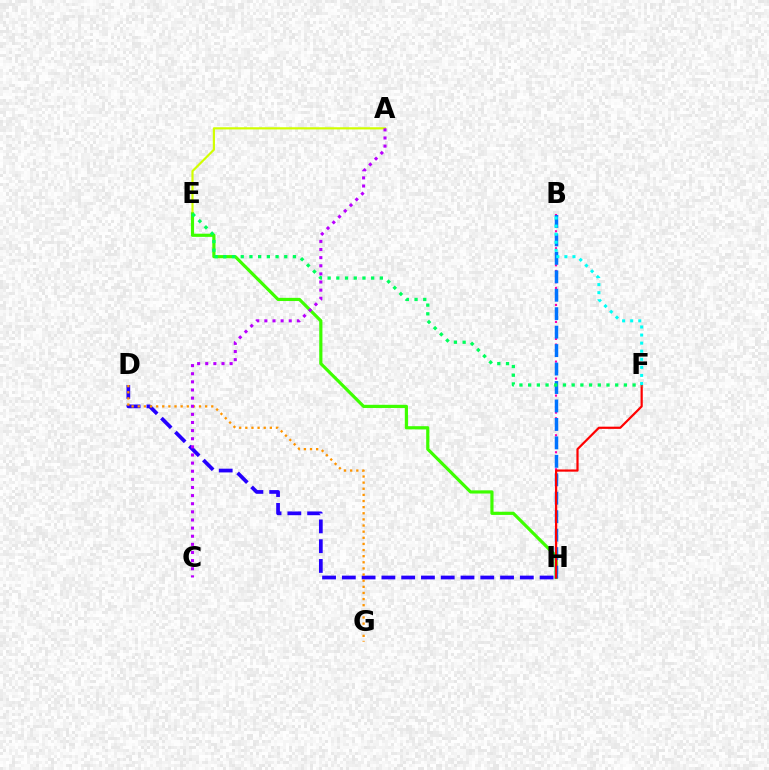{('A', 'E'): [{'color': '#d1ff00', 'line_style': 'solid', 'thickness': 1.57}], ('B', 'H'): [{'color': '#ff00ac', 'line_style': 'dotted', 'thickness': 1.54}, {'color': '#0074ff', 'line_style': 'dashed', 'thickness': 2.51}], ('E', 'H'): [{'color': '#3dff00', 'line_style': 'solid', 'thickness': 2.29}], ('D', 'H'): [{'color': '#2500ff', 'line_style': 'dashed', 'thickness': 2.69}], ('D', 'G'): [{'color': '#ff9400', 'line_style': 'dotted', 'thickness': 1.67}], ('F', 'H'): [{'color': '#ff0000', 'line_style': 'solid', 'thickness': 1.59}], ('E', 'F'): [{'color': '#00ff5c', 'line_style': 'dotted', 'thickness': 2.37}], ('B', 'F'): [{'color': '#00fff6', 'line_style': 'dotted', 'thickness': 2.19}], ('A', 'C'): [{'color': '#b900ff', 'line_style': 'dotted', 'thickness': 2.21}]}